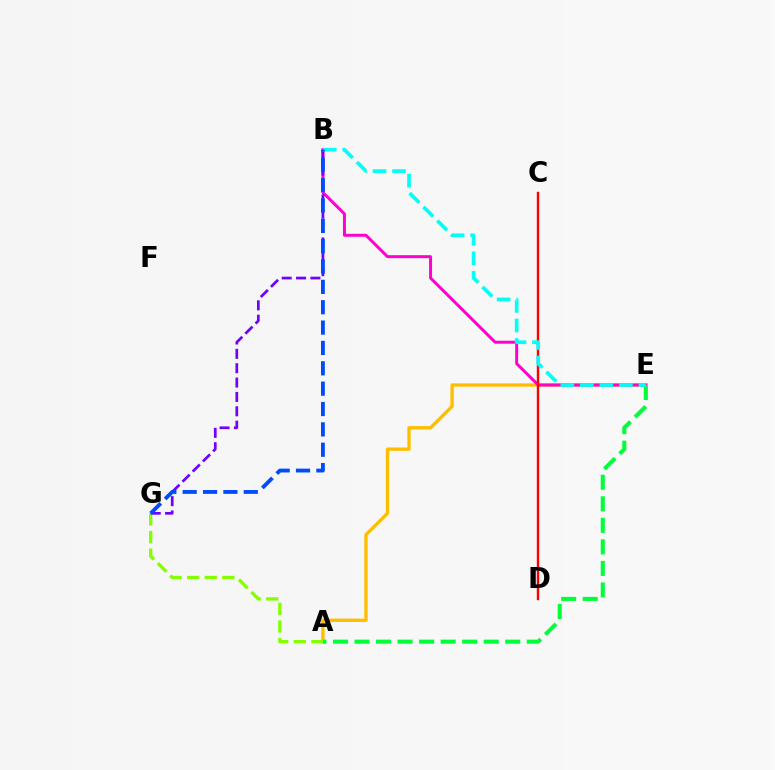{('A', 'E'): [{'color': '#ffbd00', 'line_style': 'solid', 'thickness': 2.39}, {'color': '#00ff39', 'line_style': 'dashed', 'thickness': 2.93}], ('B', 'E'): [{'color': '#ff00cf', 'line_style': 'solid', 'thickness': 2.15}, {'color': '#00fff6', 'line_style': 'dashed', 'thickness': 2.65}], ('A', 'G'): [{'color': '#84ff00', 'line_style': 'dashed', 'thickness': 2.39}], ('B', 'G'): [{'color': '#7200ff', 'line_style': 'dashed', 'thickness': 1.95}, {'color': '#004bff', 'line_style': 'dashed', 'thickness': 2.77}], ('C', 'D'): [{'color': '#ff0000', 'line_style': 'solid', 'thickness': 1.73}]}